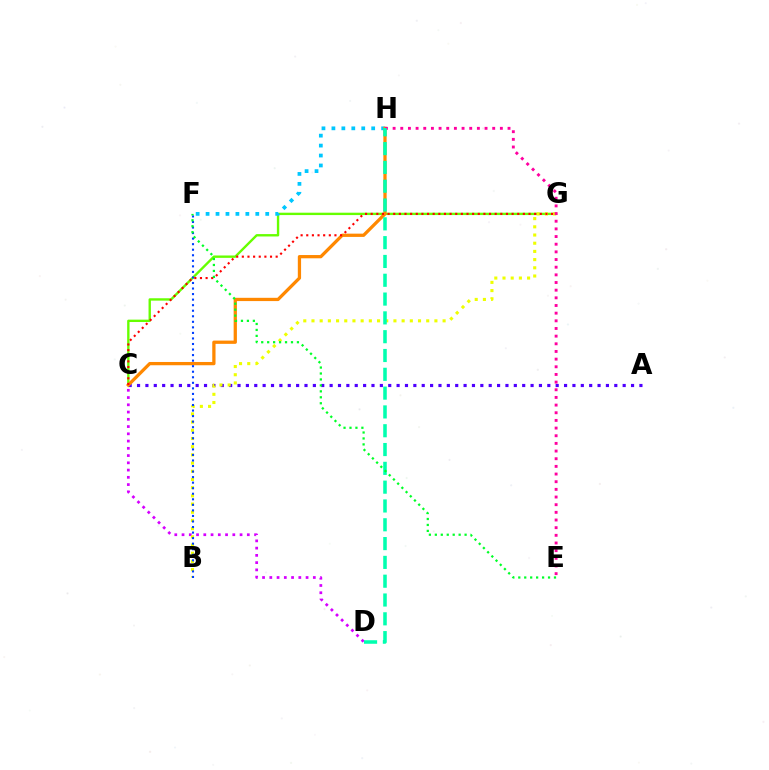{('C', 'G'): [{'color': '#66ff00', 'line_style': 'solid', 'thickness': 1.71}, {'color': '#ff0000', 'line_style': 'dotted', 'thickness': 1.53}], ('F', 'H'): [{'color': '#00c7ff', 'line_style': 'dotted', 'thickness': 2.7}], ('A', 'C'): [{'color': '#4f00ff', 'line_style': 'dotted', 'thickness': 2.27}], ('C', 'D'): [{'color': '#d600ff', 'line_style': 'dotted', 'thickness': 1.97}], ('B', 'G'): [{'color': '#eeff00', 'line_style': 'dotted', 'thickness': 2.23}], ('C', 'H'): [{'color': '#ff8800', 'line_style': 'solid', 'thickness': 2.35}], ('B', 'F'): [{'color': '#003fff', 'line_style': 'dotted', 'thickness': 1.51}], ('E', 'H'): [{'color': '#ff00a0', 'line_style': 'dotted', 'thickness': 2.08}], ('D', 'H'): [{'color': '#00ffaf', 'line_style': 'dashed', 'thickness': 2.56}], ('E', 'F'): [{'color': '#00ff27', 'line_style': 'dotted', 'thickness': 1.62}]}